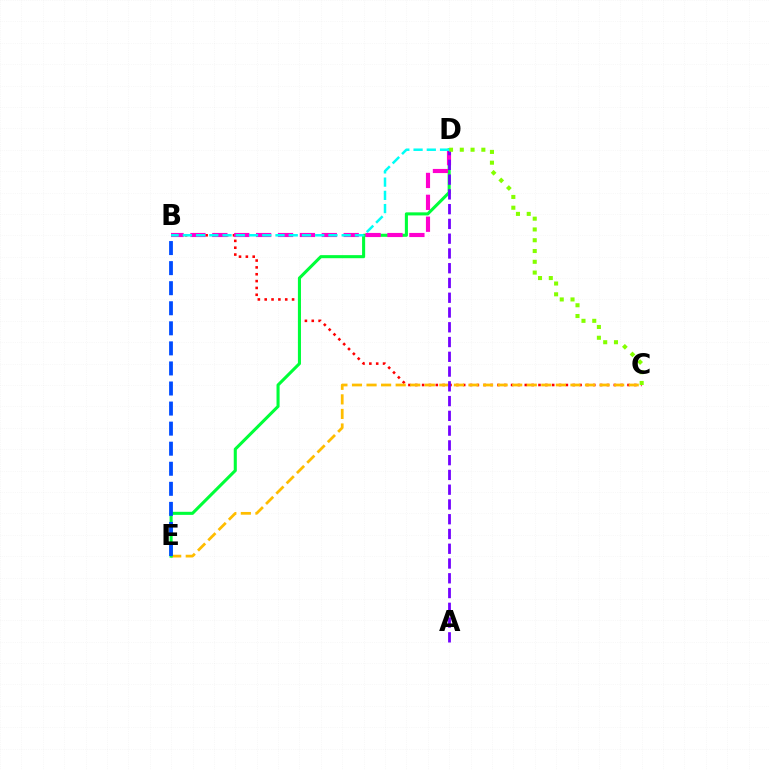{('B', 'C'): [{'color': '#ff0000', 'line_style': 'dotted', 'thickness': 1.86}], ('C', 'E'): [{'color': '#ffbd00', 'line_style': 'dashed', 'thickness': 1.98}], ('D', 'E'): [{'color': '#00ff39', 'line_style': 'solid', 'thickness': 2.21}], ('B', 'D'): [{'color': '#ff00cf', 'line_style': 'dashed', 'thickness': 2.97}, {'color': '#00fff6', 'line_style': 'dashed', 'thickness': 1.8}], ('A', 'D'): [{'color': '#7200ff', 'line_style': 'dashed', 'thickness': 2.01}], ('B', 'E'): [{'color': '#004bff', 'line_style': 'dashed', 'thickness': 2.73}], ('C', 'D'): [{'color': '#84ff00', 'line_style': 'dotted', 'thickness': 2.93}]}